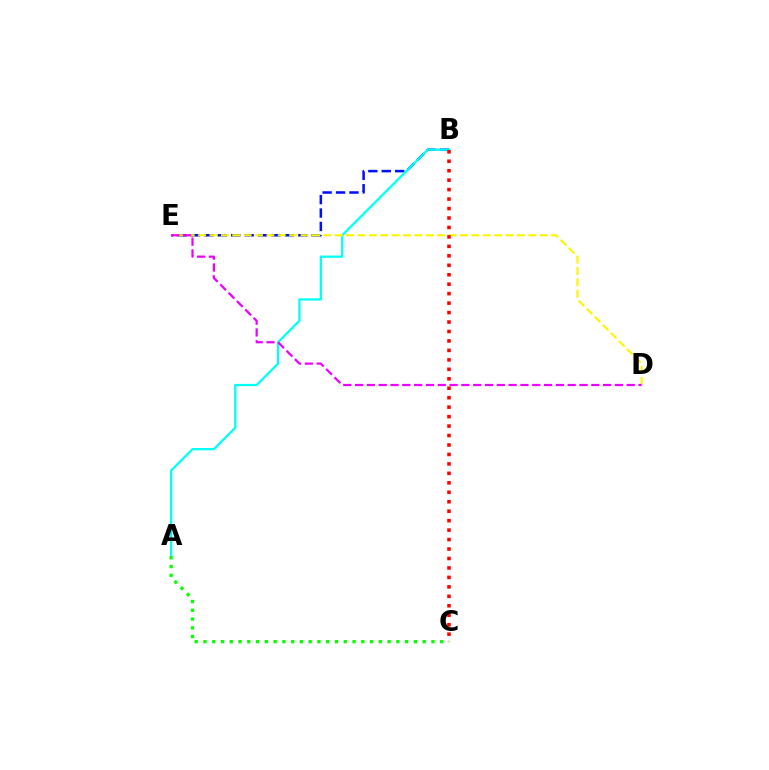{('B', 'E'): [{'color': '#0010ff', 'line_style': 'dashed', 'thickness': 1.82}], ('A', 'B'): [{'color': '#00fff6', 'line_style': 'solid', 'thickness': 1.63}], ('D', 'E'): [{'color': '#fcf500', 'line_style': 'dashed', 'thickness': 1.55}, {'color': '#ee00ff', 'line_style': 'dashed', 'thickness': 1.6}], ('A', 'C'): [{'color': '#08ff00', 'line_style': 'dotted', 'thickness': 2.38}], ('B', 'C'): [{'color': '#ff0000', 'line_style': 'dotted', 'thickness': 2.57}]}